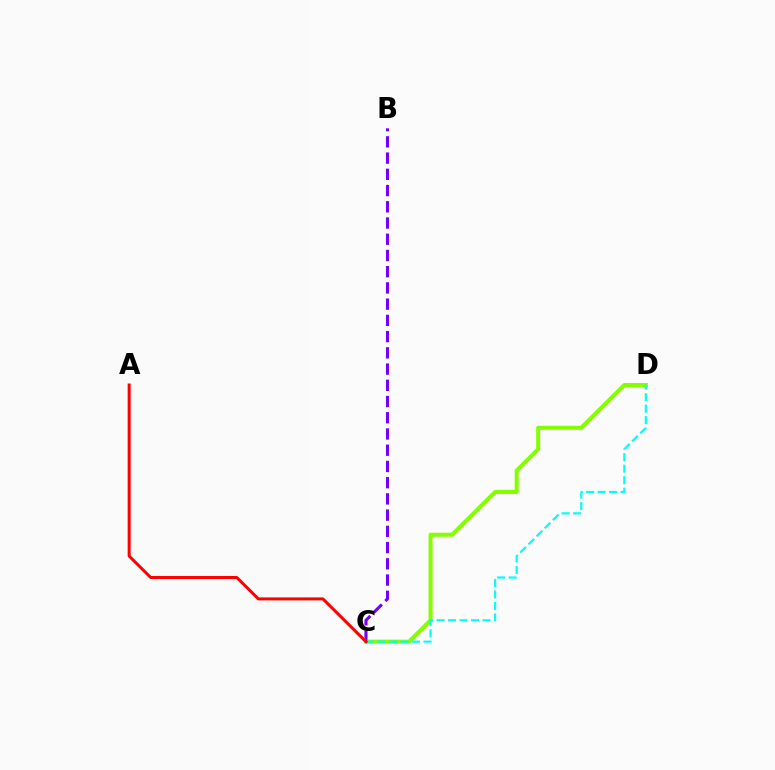{('C', 'D'): [{'color': '#84ff00', 'line_style': 'solid', 'thickness': 2.9}, {'color': '#00fff6', 'line_style': 'dashed', 'thickness': 1.56}], ('B', 'C'): [{'color': '#7200ff', 'line_style': 'dashed', 'thickness': 2.2}], ('A', 'C'): [{'color': '#ff0000', 'line_style': 'solid', 'thickness': 2.16}]}